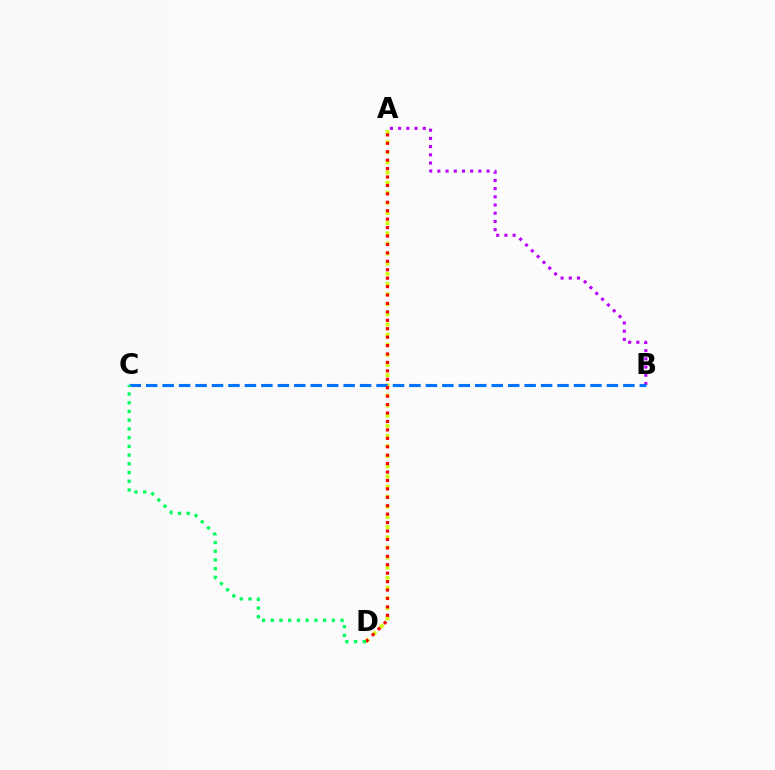{('A', 'B'): [{'color': '#b900ff', 'line_style': 'dotted', 'thickness': 2.23}], ('A', 'D'): [{'color': '#d1ff00', 'line_style': 'dotted', 'thickness': 2.75}, {'color': '#ff0000', 'line_style': 'dotted', 'thickness': 2.29}], ('B', 'C'): [{'color': '#0074ff', 'line_style': 'dashed', 'thickness': 2.24}], ('C', 'D'): [{'color': '#00ff5c', 'line_style': 'dotted', 'thickness': 2.37}]}